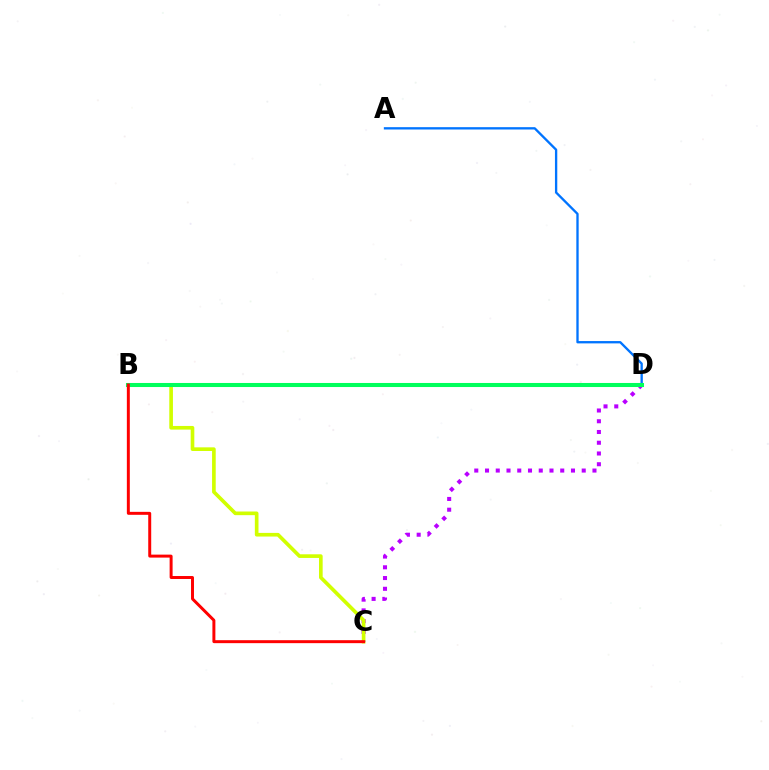{('C', 'D'): [{'color': '#b900ff', 'line_style': 'dotted', 'thickness': 2.92}], ('B', 'C'): [{'color': '#d1ff00', 'line_style': 'solid', 'thickness': 2.63}, {'color': '#ff0000', 'line_style': 'solid', 'thickness': 2.14}], ('A', 'D'): [{'color': '#0074ff', 'line_style': 'solid', 'thickness': 1.68}], ('B', 'D'): [{'color': '#00ff5c', 'line_style': 'solid', 'thickness': 2.92}]}